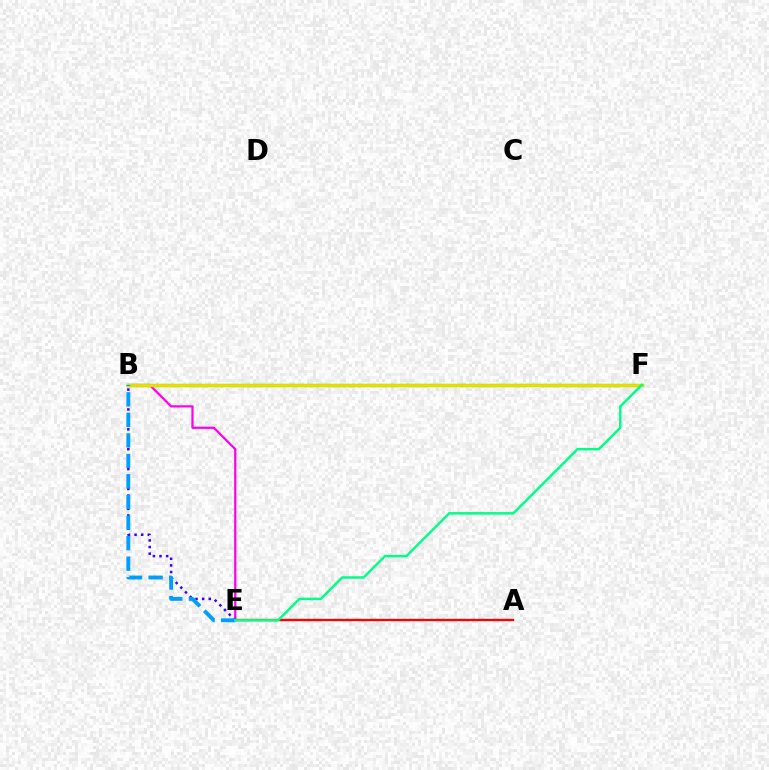{('B', 'E'): [{'color': '#ff00ed', 'line_style': 'solid', 'thickness': 1.61}, {'color': '#3700ff', 'line_style': 'dotted', 'thickness': 1.8}, {'color': '#009eff', 'line_style': 'dashed', 'thickness': 2.79}], ('B', 'F'): [{'color': '#4fff00', 'line_style': 'solid', 'thickness': 2.49}, {'color': '#ffd500', 'line_style': 'solid', 'thickness': 1.9}], ('A', 'E'): [{'color': '#ff0000', 'line_style': 'solid', 'thickness': 1.68}], ('E', 'F'): [{'color': '#00ff86', 'line_style': 'solid', 'thickness': 1.79}]}